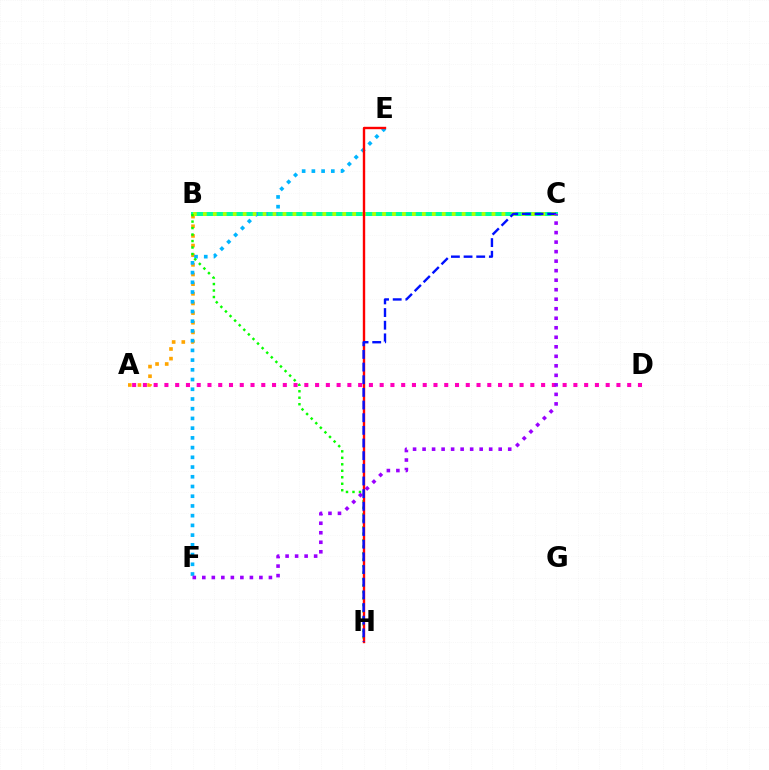{('B', 'C'): [{'color': '#00ff9d', 'line_style': 'solid', 'thickness': 2.87}, {'color': '#b3ff00', 'line_style': 'dotted', 'thickness': 2.7}], ('A', 'B'): [{'color': '#ffa500', 'line_style': 'dotted', 'thickness': 2.62}], ('E', 'F'): [{'color': '#00b5ff', 'line_style': 'dotted', 'thickness': 2.64}], ('B', 'H'): [{'color': '#08ff00', 'line_style': 'dotted', 'thickness': 1.76}], ('A', 'D'): [{'color': '#ff00bd', 'line_style': 'dotted', 'thickness': 2.92}], ('E', 'H'): [{'color': '#ff0000', 'line_style': 'solid', 'thickness': 1.72}], ('C', 'H'): [{'color': '#0010ff', 'line_style': 'dashed', 'thickness': 1.72}], ('C', 'F'): [{'color': '#9b00ff', 'line_style': 'dotted', 'thickness': 2.59}]}